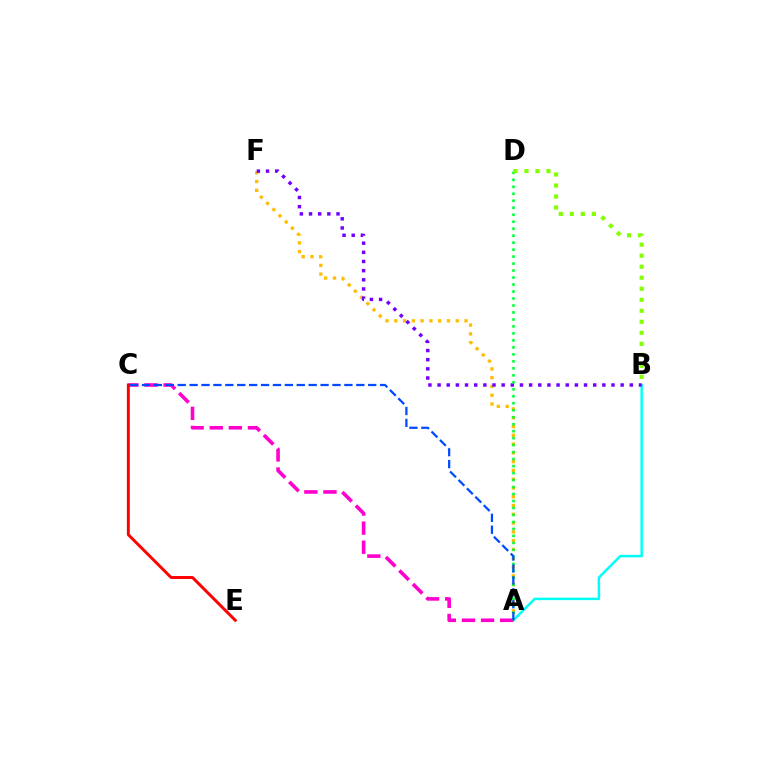{('A', 'F'): [{'color': '#ffbd00', 'line_style': 'dotted', 'thickness': 2.39}], ('A', 'B'): [{'color': '#00fff6', 'line_style': 'solid', 'thickness': 1.78}], ('A', 'C'): [{'color': '#ff00cf', 'line_style': 'dashed', 'thickness': 2.6}, {'color': '#004bff', 'line_style': 'dashed', 'thickness': 1.62}], ('B', 'F'): [{'color': '#7200ff', 'line_style': 'dotted', 'thickness': 2.49}], ('C', 'E'): [{'color': '#ff0000', 'line_style': 'solid', 'thickness': 2.12}], ('A', 'D'): [{'color': '#00ff39', 'line_style': 'dotted', 'thickness': 1.9}], ('B', 'D'): [{'color': '#84ff00', 'line_style': 'dotted', 'thickness': 2.99}]}